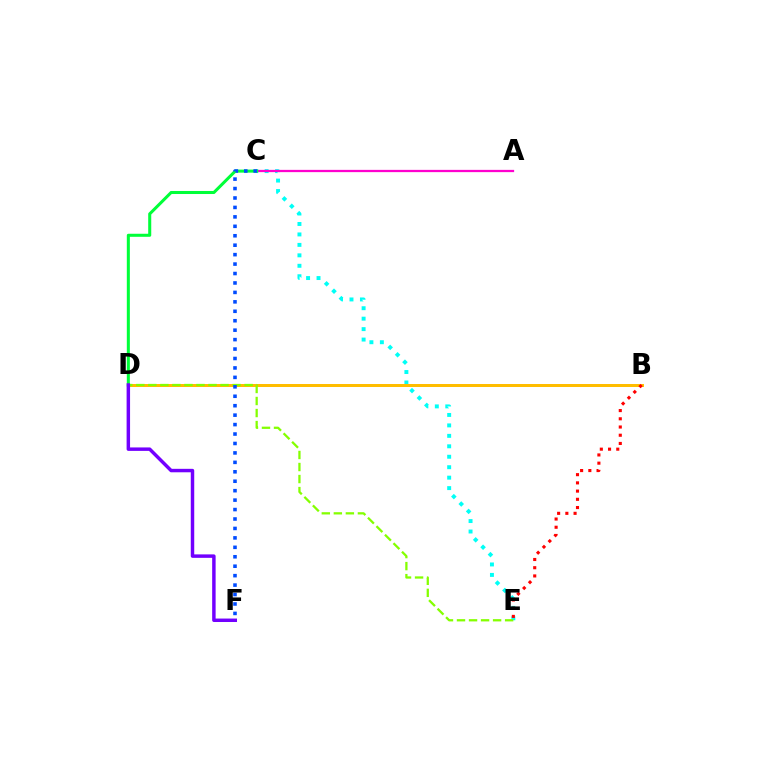{('C', 'E'): [{'color': '#00fff6', 'line_style': 'dotted', 'thickness': 2.84}], ('A', 'C'): [{'color': '#ff00cf', 'line_style': 'solid', 'thickness': 1.63}], ('B', 'D'): [{'color': '#ffbd00', 'line_style': 'solid', 'thickness': 2.16}], ('B', 'E'): [{'color': '#ff0000', 'line_style': 'dotted', 'thickness': 2.23}], ('C', 'D'): [{'color': '#00ff39', 'line_style': 'solid', 'thickness': 2.19}], ('D', 'E'): [{'color': '#84ff00', 'line_style': 'dashed', 'thickness': 1.63}], ('C', 'F'): [{'color': '#004bff', 'line_style': 'dotted', 'thickness': 2.57}], ('D', 'F'): [{'color': '#7200ff', 'line_style': 'solid', 'thickness': 2.49}]}